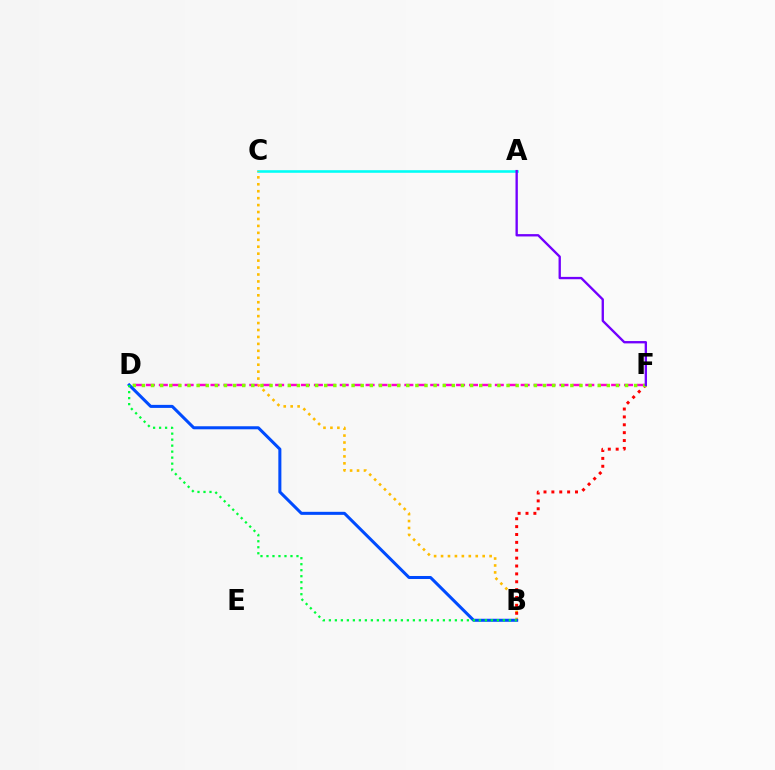{('D', 'F'): [{'color': '#ff00cf', 'line_style': 'dashed', 'thickness': 1.76}, {'color': '#84ff00', 'line_style': 'dotted', 'thickness': 2.48}], ('A', 'C'): [{'color': '#00fff6', 'line_style': 'solid', 'thickness': 1.86}], ('B', 'C'): [{'color': '#ffbd00', 'line_style': 'dotted', 'thickness': 1.89}], ('B', 'F'): [{'color': '#ff0000', 'line_style': 'dotted', 'thickness': 2.14}], ('B', 'D'): [{'color': '#004bff', 'line_style': 'solid', 'thickness': 2.18}, {'color': '#00ff39', 'line_style': 'dotted', 'thickness': 1.63}], ('A', 'F'): [{'color': '#7200ff', 'line_style': 'solid', 'thickness': 1.69}]}